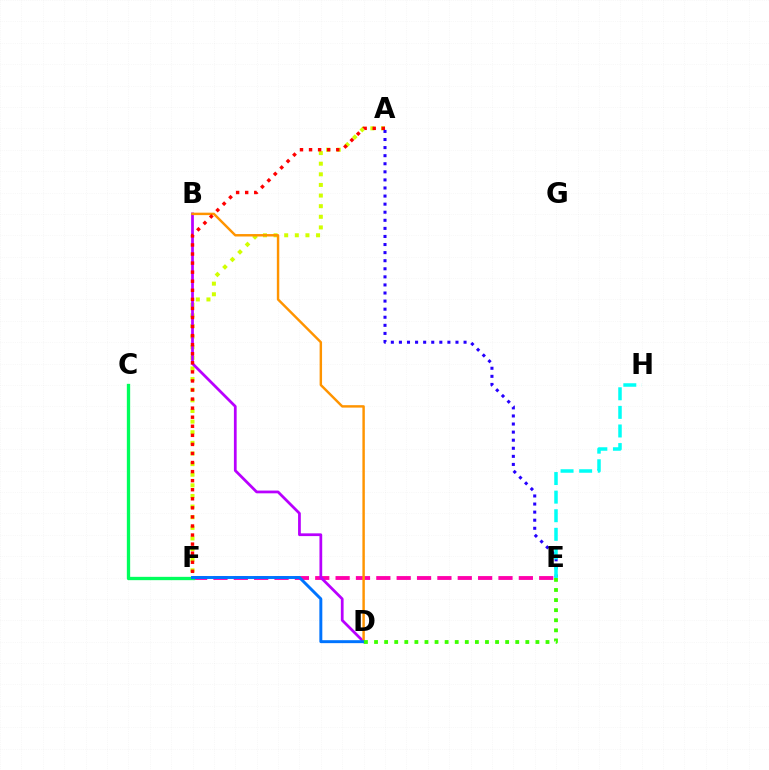{('E', 'F'): [{'color': '#ff00ac', 'line_style': 'dashed', 'thickness': 2.77}], ('C', 'F'): [{'color': '#00ff5c', 'line_style': 'solid', 'thickness': 2.39}], ('A', 'F'): [{'color': '#d1ff00', 'line_style': 'dotted', 'thickness': 2.89}, {'color': '#ff0000', 'line_style': 'dotted', 'thickness': 2.46}], ('B', 'D'): [{'color': '#b900ff', 'line_style': 'solid', 'thickness': 1.98}, {'color': '#ff9400', 'line_style': 'solid', 'thickness': 1.76}], ('D', 'F'): [{'color': '#0074ff', 'line_style': 'solid', 'thickness': 2.13}], ('A', 'E'): [{'color': '#2500ff', 'line_style': 'dotted', 'thickness': 2.2}], ('D', 'E'): [{'color': '#3dff00', 'line_style': 'dotted', 'thickness': 2.74}], ('E', 'H'): [{'color': '#00fff6', 'line_style': 'dashed', 'thickness': 2.53}]}